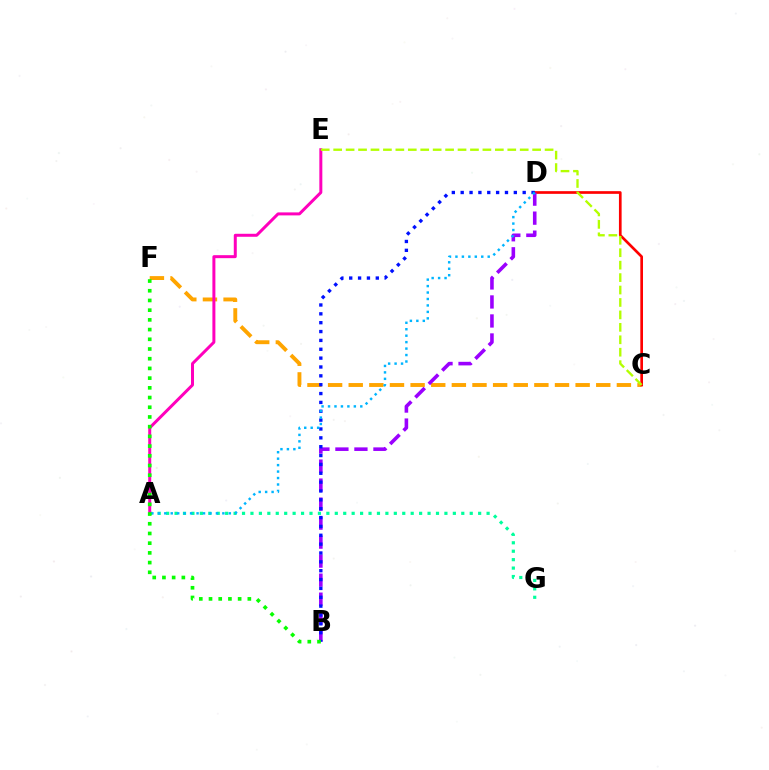{('C', 'F'): [{'color': '#ffa500', 'line_style': 'dashed', 'thickness': 2.8}], ('A', 'G'): [{'color': '#00ff9d', 'line_style': 'dotted', 'thickness': 2.29}], ('C', 'D'): [{'color': '#ff0000', 'line_style': 'solid', 'thickness': 1.93}], ('A', 'E'): [{'color': '#ff00bd', 'line_style': 'solid', 'thickness': 2.15}], ('C', 'E'): [{'color': '#b3ff00', 'line_style': 'dashed', 'thickness': 1.69}], ('B', 'D'): [{'color': '#9b00ff', 'line_style': 'dashed', 'thickness': 2.58}, {'color': '#0010ff', 'line_style': 'dotted', 'thickness': 2.41}], ('A', 'D'): [{'color': '#00b5ff', 'line_style': 'dotted', 'thickness': 1.75}], ('B', 'F'): [{'color': '#08ff00', 'line_style': 'dotted', 'thickness': 2.64}]}